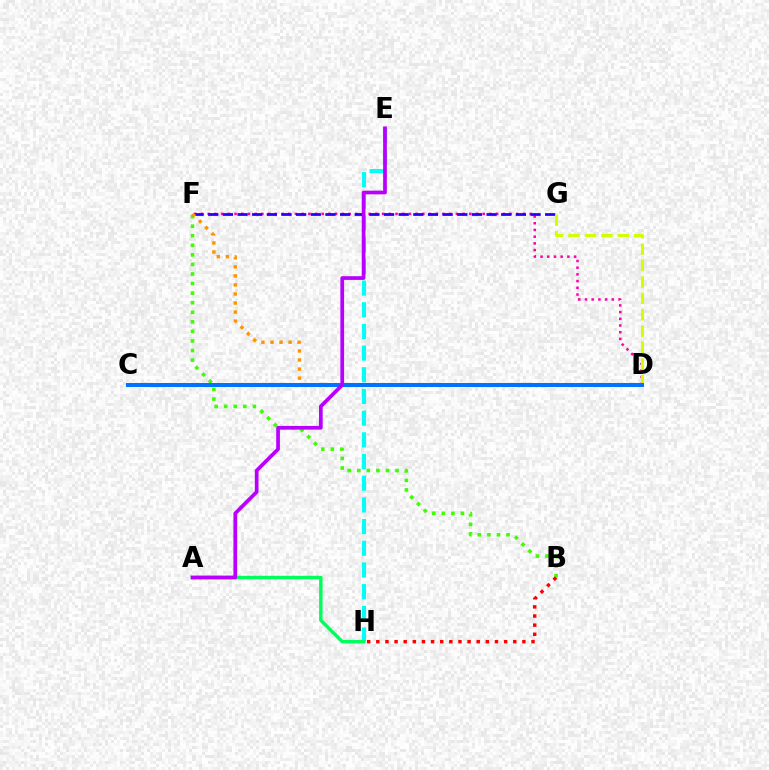{('D', 'F'): [{'color': '#ff00ac', 'line_style': 'dotted', 'thickness': 1.82}, {'color': '#ff9400', 'line_style': 'dotted', 'thickness': 2.46}], ('E', 'H'): [{'color': '#00fff6', 'line_style': 'dashed', 'thickness': 2.95}], ('F', 'G'): [{'color': '#2500ff', 'line_style': 'dashed', 'thickness': 1.99}], ('A', 'H'): [{'color': '#00ff5c', 'line_style': 'solid', 'thickness': 2.48}], ('B', 'F'): [{'color': '#3dff00', 'line_style': 'dotted', 'thickness': 2.6}], ('D', 'G'): [{'color': '#d1ff00', 'line_style': 'dashed', 'thickness': 2.23}], ('B', 'H'): [{'color': '#ff0000', 'line_style': 'dotted', 'thickness': 2.48}], ('C', 'D'): [{'color': '#0074ff', 'line_style': 'solid', 'thickness': 2.89}], ('A', 'E'): [{'color': '#b900ff', 'line_style': 'solid', 'thickness': 2.68}]}